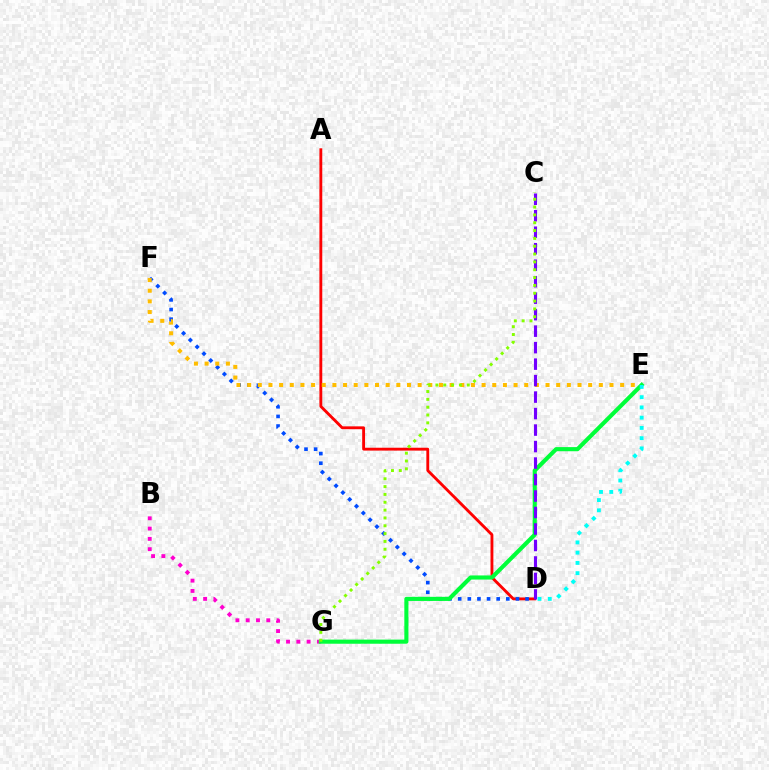{('A', 'D'): [{'color': '#ff0000', 'line_style': 'solid', 'thickness': 2.05}], ('B', 'G'): [{'color': '#ff00cf', 'line_style': 'dotted', 'thickness': 2.8}], ('D', 'F'): [{'color': '#004bff', 'line_style': 'dotted', 'thickness': 2.62}], ('E', 'F'): [{'color': '#ffbd00', 'line_style': 'dotted', 'thickness': 2.9}], ('E', 'G'): [{'color': '#00ff39', 'line_style': 'solid', 'thickness': 2.97}], ('C', 'D'): [{'color': '#7200ff', 'line_style': 'dashed', 'thickness': 2.24}], ('C', 'G'): [{'color': '#84ff00', 'line_style': 'dotted', 'thickness': 2.13}], ('D', 'E'): [{'color': '#00fff6', 'line_style': 'dotted', 'thickness': 2.78}]}